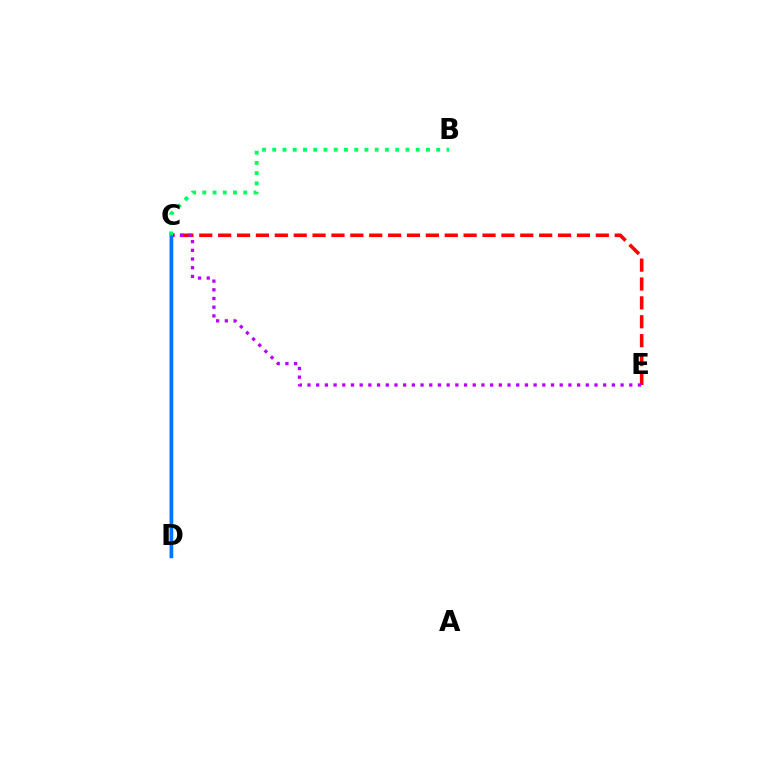{('C', 'E'): [{'color': '#ff0000', 'line_style': 'dashed', 'thickness': 2.57}, {'color': '#b900ff', 'line_style': 'dotted', 'thickness': 2.36}], ('C', 'D'): [{'color': '#d1ff00', 'line_style': 'solid', 'thickness': 2.93}, {'color': '#0074ff', 'line_style': 'solid', 'thickness': 2.52}], ('B', 'C'): [{'color': '#00ff5c', 'line_style': 'dotted', 'thickness': 2.78}]}